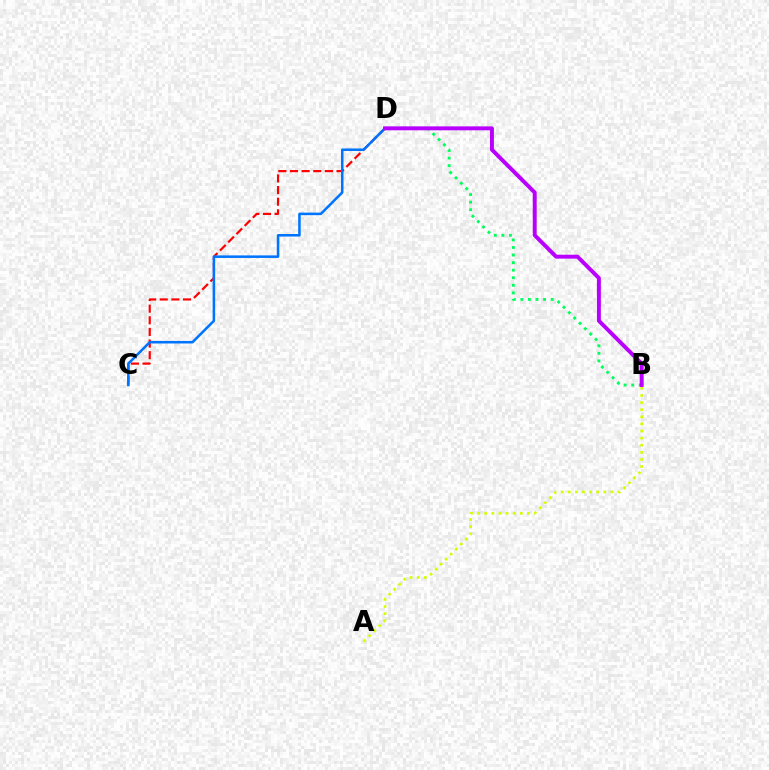{('C', 'D'): [{'color': '#ff0000', 'line_style': 'dashed', 'thickness': 1.58}, {'color': '#0074ff', 'line_style': 'solid', 'thickness': 1.83}], ('A', 'B'): [{'color': '#d1ff00', 'line_style': 'dotted', 'thickness': 1.93}], ('B', 'D'): [{'color': '#00ff5c', 'line_style': 'dotted', 'thickness': 2.05}, {'color': '#b900ff', 'line_style': 'solid', 'thickness': 2.83}]}